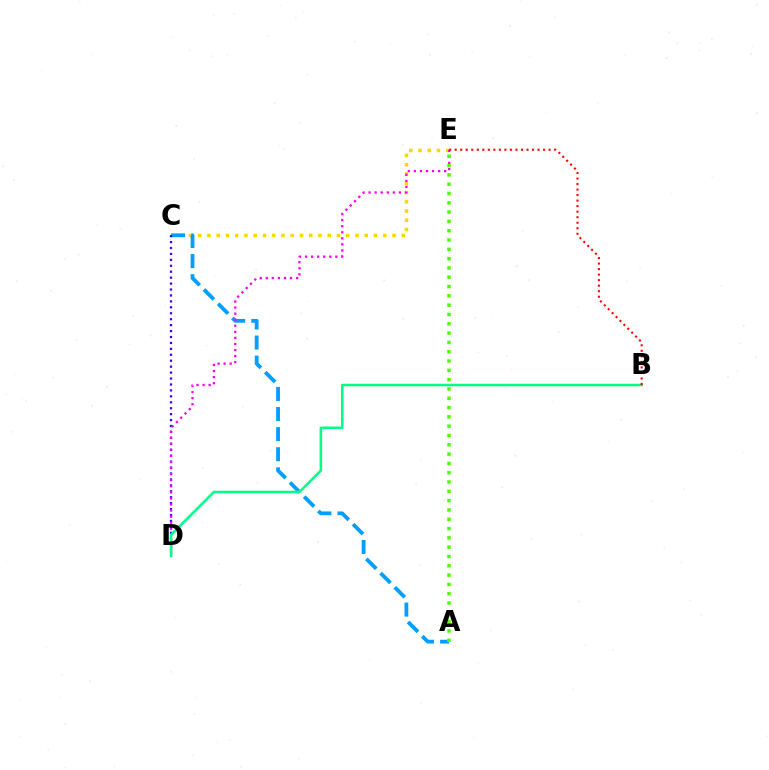{('C', 'E'): [{'color': '#ffd500', 'line_style': 'dotted', 'thickness': 2.51}], ('A', 'C'): [{'color': '#009eff', 'line_style': 'dashed', 'thickness': 2.73}], ('C', 'D'): [{'color': '#3700ff', 'line_style': 'dotted', 'thickness': 1.61}], ('D', 'E'): [{'color': '#ff00ed', 'line_style': 'dotted', 'thickness': 1.65}], ('B', 'D'): [{'color': '#00ff86', 'line_style': 'solid', 'thickness': 1.81}], ('B', 'E'): [{'color': '#ff0000', 'line_style': 'dotted', 'thickness': 1.5}], ('A', 'E'): [{'color': '#4fff00', 'line_style': 'dotted', 'thickness': 2.53}]}